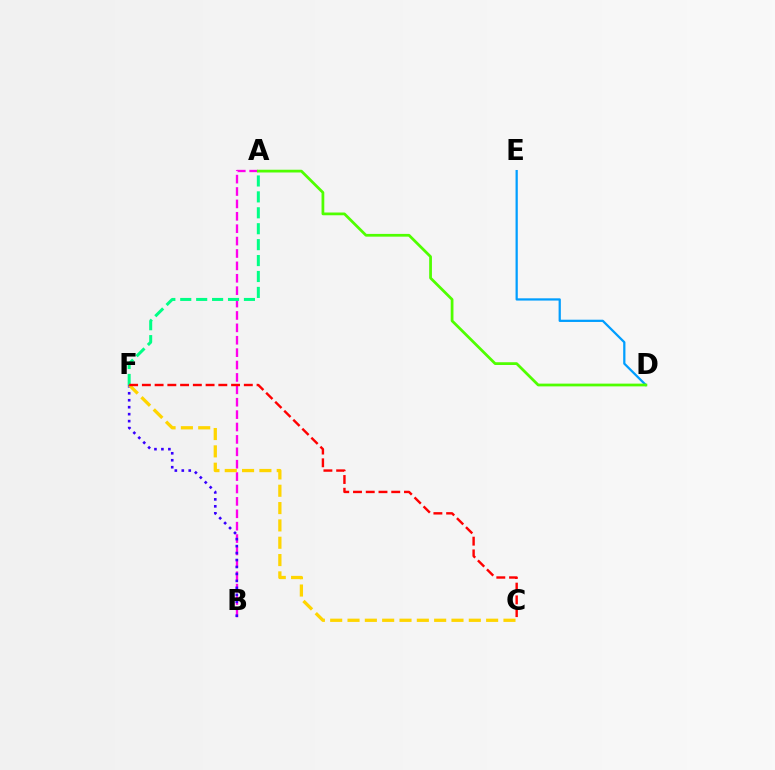{('A', 'B'): [{'color': '#ff00ed', 'line_style': 'dashed', 'thickness': 1.68}], ('D', 'E'): [{'color': '#009eff', 'line_style': 'solid', 'thickness': 1.62}], ('B', 'F'): [{'color': '#3700ff', 'line_style': 'dotted', 'thickness': 1.89}], ('C', 'F'): [{'color': '#ffd500', 'line_style': 'dashed', 'thickness': 2.35}, {'color': '#ff0000', 'line_style': 'dashed', 'thickness': 1.73}], ('A', 'F'): [{'color': '#00ff86', 'line_style': 'dashed', 'thickness': 2.16}], ('A', 'D'): [{'color': '#4fff00', 'line_style': 'solid', 'thickness': 1.98}]}